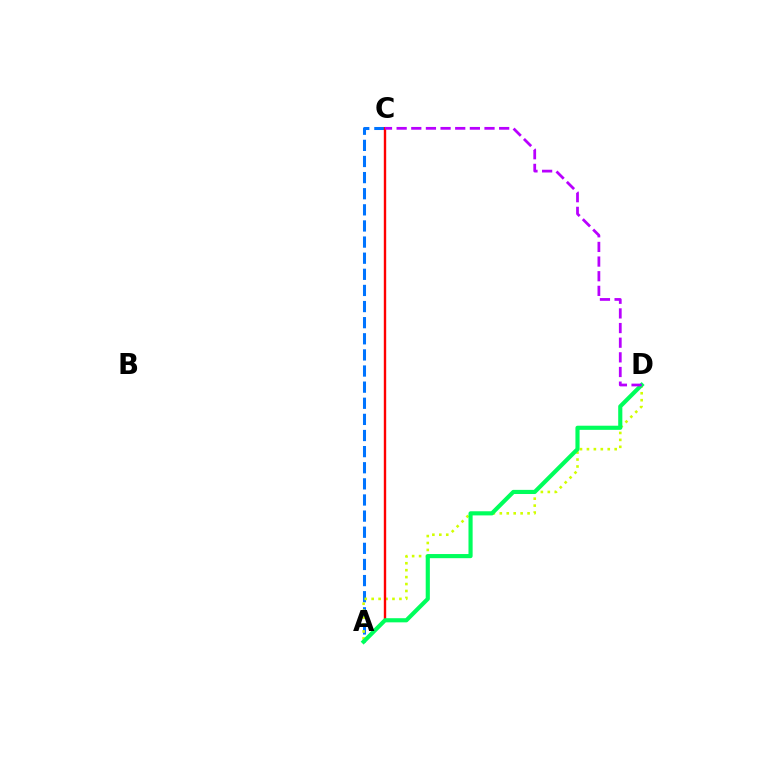{('A', 'C'): [{'color': '#0074ff', 'line_style': 'dashed', 'thickness': 2.19}, {'color': '#ff0000', 'line_style': 'solid', 'thickness': 1.72}], ('A', 'D'): [{'color': '#d1ff00', 'line_style': 'dotted', 'thickness': 1.88}, {'color': '#00ff5c', 'line_style': 'solid', 'thickness': 2.98}], ('C', 'D'): [{'color': '#b900ff', 'line_style': 'dashed', 'thickness': 1.99}]}